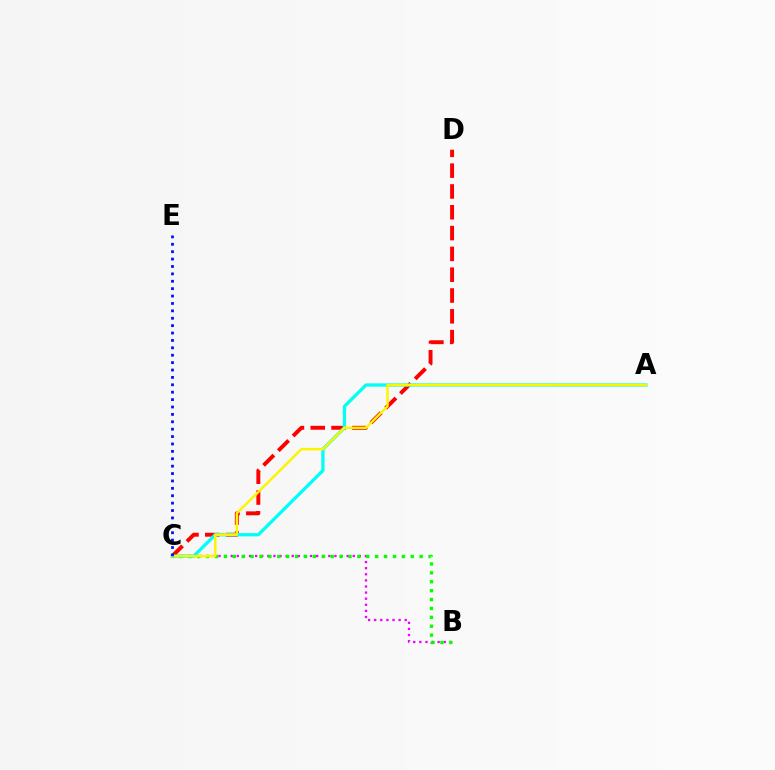{('B', 'C'): [{'color': '#ee00ff', 'line_style': 'dotted', 'thickness': 1.66}, {'color': '#08ff00', 'line_style': 'dotted', 'thickness': 2.42}], ('C', 'D'): [{'color': '#ff0000', 'line_style': 'dashed', 'thickness': 2.83}], ('A', 'C'): [{'color': '#00fff6', 'line_style': 'solid', 'thickness': 2.37}, {'color': '#fcf500', 'line_style': 'solid', 'thickness': 1.78}], ('C', 'E'): [{'color': '#0010ff', 'line_style': 'dotted', 'thickness': 2.01}]}